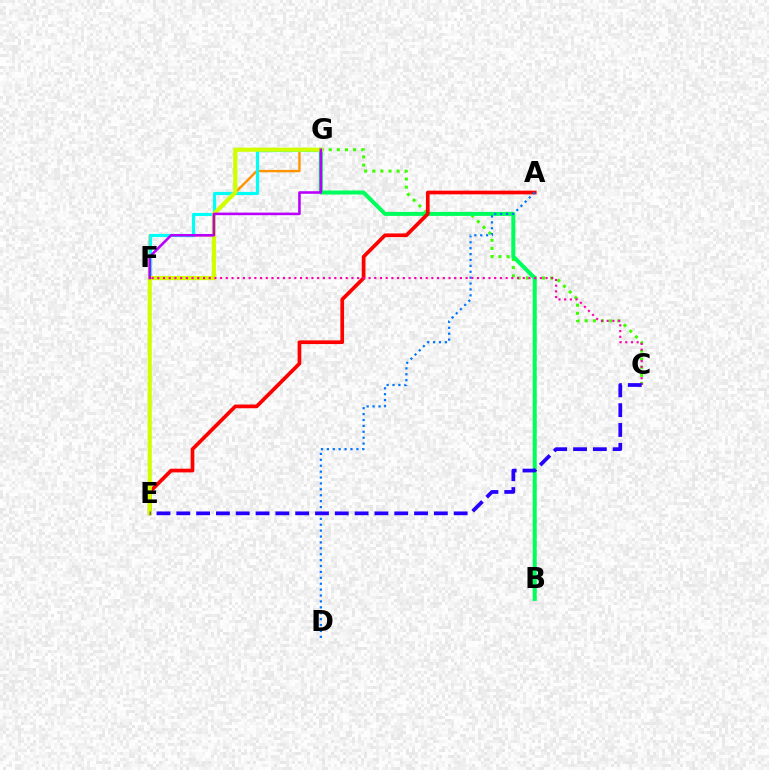{('C', 'G'): [{'color': '#3dff00', 'line_style': 'dotted', 'thickness': 2.21}], ('E', 'G'): [{'color': '#ff9400', 'line_style': 'solid', 'thickness': 1.73}, {'color': '#d1ff00', 'line_style': 'solid', 'thickness': 2.99}], ('F', 'G'): [{'color': '#00fff6', 'line_style': 'solid', 'thickness': 2.27}, {'color': '#b900ff', 'line_style': 'solid', 'thickness': 1.85}], ('B', 'G'): [{'color': '#00ff5c', 'line_style': 'solid', 'thickness': 2.9}], ('A', 'E'): [{'color': '#ff0000', 'line_style': 'solid', 'thickness': 2.67}], ('A', 'D'): [{'color': '#0074ff', 'line_style': 'dotted', 'thickness': 1.6}], ('C', 'F'): [{'color': '#ff00ac', 'line_style': 'dotted', 'thickness': 1.55}], ('C', 'E'): [{'color': '#2500ff', 'line_style': 'dashed', 'thickness': 2.69}]}